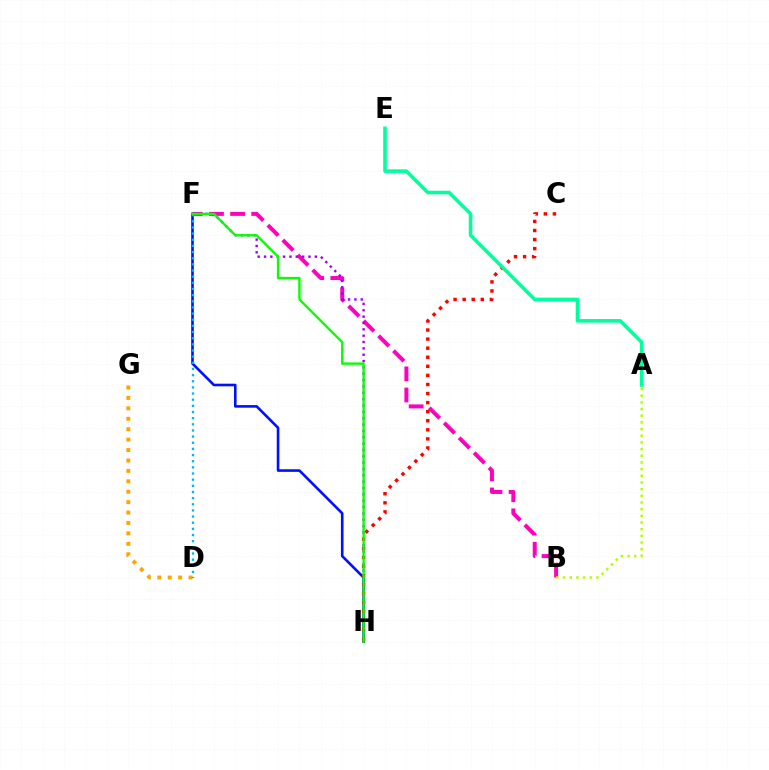{('D', 'G'): [{'color': '#ffa500', 'line_style': 'dotted', 'thickness': 2.83}], ('F', 'H'): [{'color': '#0010ff', 'line_style': 'solid', 'thickness': 1.88}, {'color': '#9b00ff', 'line_style': 'dotted', 'thickness': 1.72}, {'color': '#08ff00', 'line_style': 'solid', 'thickness': 1.71}], ('B', 'F'): [{'color': '#ff00bd', 'line_style': 'dashed', 'thickness': 2.87}], ('D', 'F'): [{'color': '#00b5ff', 'line_style': 'dotted', 'thickness': 1.67}], ('C', 'H'): [{'color': '#ff0000', 'line_style': 'dotted', 'thickness': 2.46}], ('A', 'E'): [{'color': '#00ff9d', 'line_style': 'solid', 'thickness': 2.58}], ('A', 'B'): [{'color': '#b3ff00', 'line_style': 'dotted', 'thickness': 1.81}]}